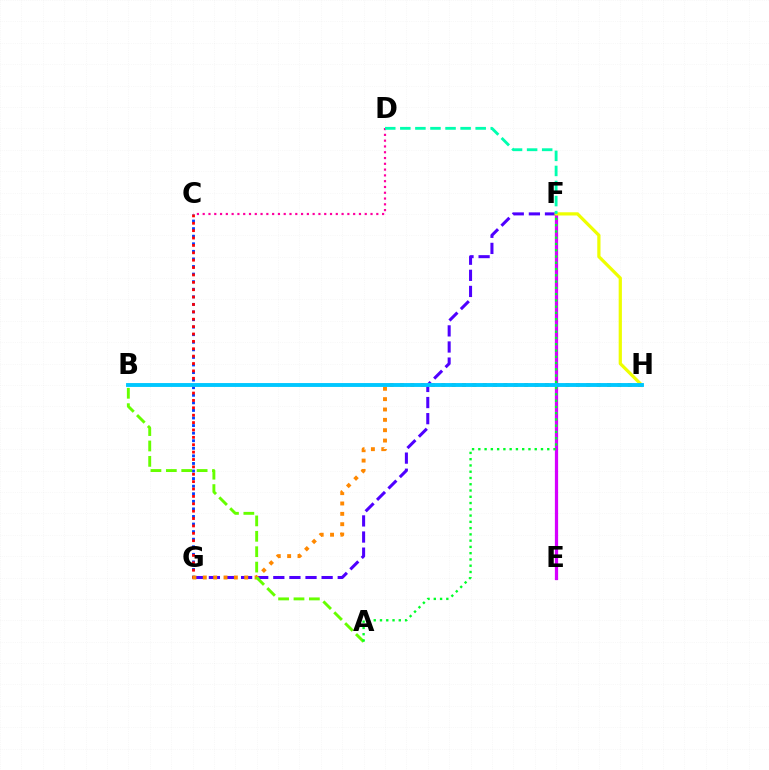{('E', 'F'): [{'color': '#d600ff', 'line_style': 'solid', 'thickness': 2.33}], ('F', 'G'): [{'color': '#4f00ff', 'line_style': 'dashed', 'thickness': 2.19}], ('F', 'H'): [{'color': '#eeff00', 'line_style': 'solid', 'thickness': 2.33}], ('C', 'D'): [{'color': '#ff00a0', 'line_style': 'dotted', 'thickness': 1.57}], ('C', 'G'): [{'color': '#003fff', 'line_style': 'dotted', 'thickness': 2.06}, {'color': '#ff0000', 'line_style': 'dotted', 'thickness': 2.01}], ('G', 'H'): [{'color': '#ff8800', 'line_style': 'dotted', 'thickness': 2.81}], ('D', 'F'): [{'color': '#00ffaf', 'line_style': 'dashed', 'thickness': 2.05}], ('A', 'B'): [{'color': '#66ff00', 'line_style': 'dashed', 'thickness': 2.09}], ('A', 'F'): [{'color': '#00ff27', 'line_style': 'dotted', 'thickness': 1.7}], ('B', 'H'): [{'color': '#00c7ff', 'line_style': 'solid', 'thickness': 2.79}]}